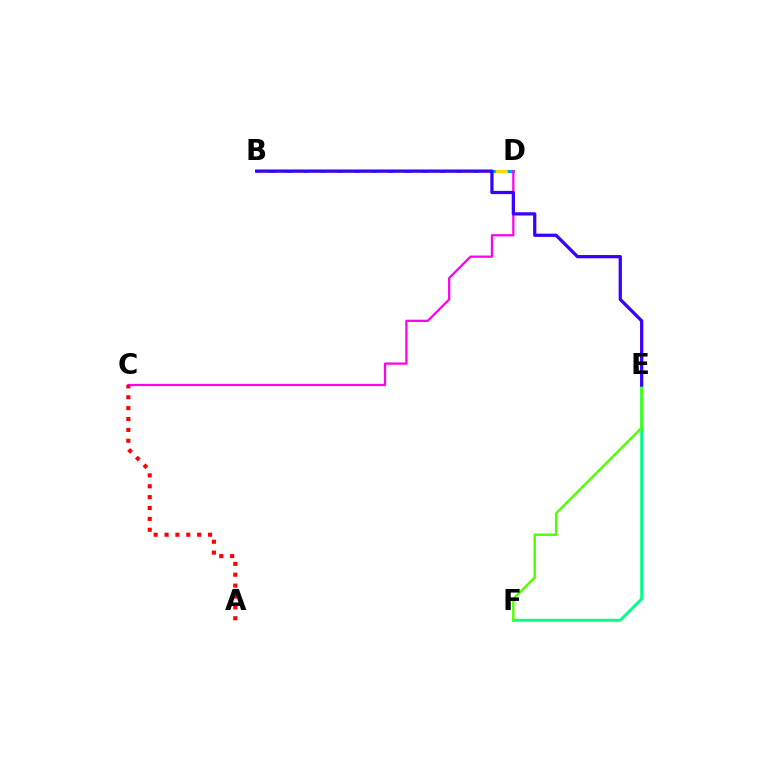{('B', 'D'): [{'color': '#009eff', 'line_style': 'solid', 'thickness': 2.19}, {'color': '#ffd500', 'line_style': 'dashed', 'thickness': 2.31}], ('E', 'F'): [{'color': '#00ff86', 'line_style': 'solid', 'thickness': 2.09}, {'color': '#4fff00', 'line_style': 'solid', 'thickness': 1.74}], ('C', 'D'): [{'color': '#ff00ed', 'line_style': 'solid', 'thickness': 1.62}], ('B', 'E'): [{'color': '#3700ff', 'line_style': 'solid', 'thickness': 2.33}], ('A', 'C'): [{'color': '#ff0000', 'line_style': 'dotted', 'thickness': 2.95}]}